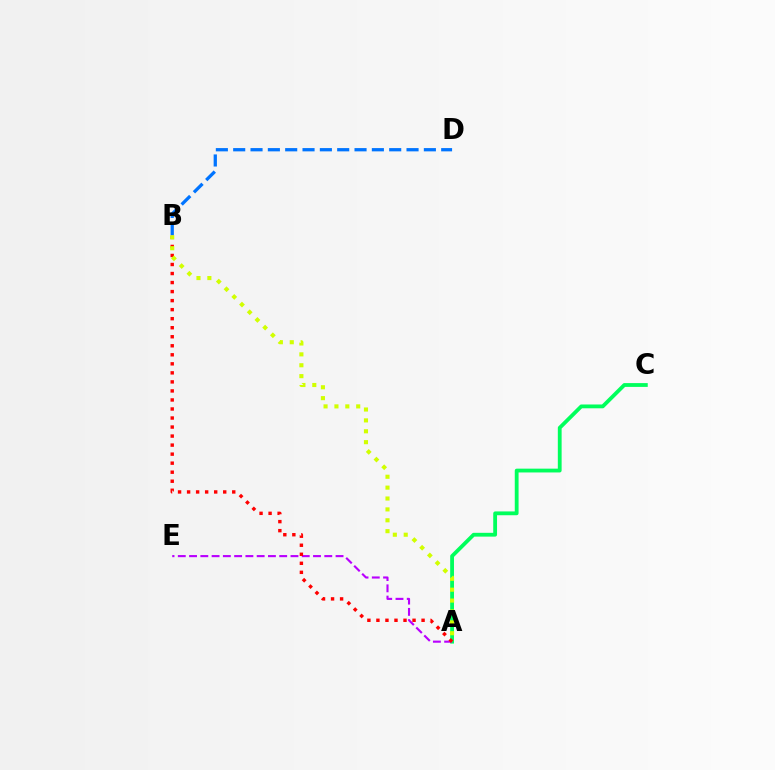{('A', 'C'): [{'color': '#00ff5c', 'line_style': 'solid', 'thickness': 2.74}], ('A', 'E'): [{'color': '#b900ff', 'line_style': 'dashed', 'thickness': 1.53}], ('A', 'B'): [{'color': '#ff0000', 'line_style': 'dotted', 'thickness': 2.45}, {'color': '#d1ff00', 'line_style': 'dotted', 'thickness': 2.96}], ('B', 'D'): [{'color': '#0074ff', 'line_style': 'dashed', 'thickness': 2.35}]}